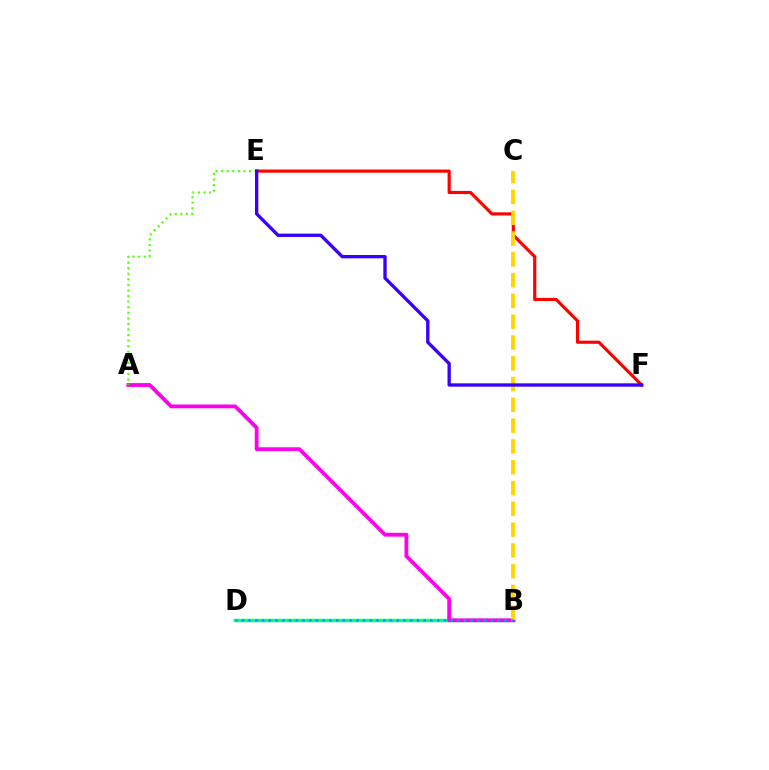{('B', 'D'): [{'color': '#00ff86', 'line_style': 'solid', 'thickness': 2.46}, {'color': '#009eff', 'line_style': 'dotted', 'thickness': 1.83}], ('A', 'B'): [{'color': '#ff00ed', 'line_style': 'solid', 'thickness': 2.74}], ('A', 'E'): [{'color': '#4fff00', 'line_style': 'dotted', 'thickness': 1.51}], ('E', 'F'): [{'color': '#ff0000', 'line_style': 'solid', 'thickness': 2.27}, {'color': '#3700ff', 'line_style': 'solid', 'thickness': 2.39}], ('B', 'C'): [{'color': '#ffd500', 'line_style': 'dashed', 'thickness': 2.82}]}